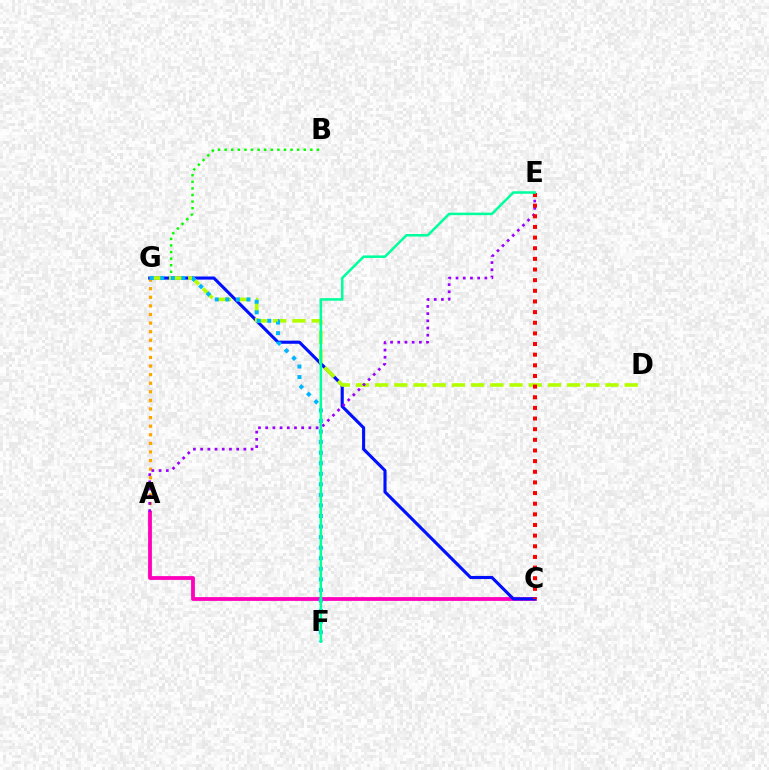{('A', 'G'): [{'color': '#ffa500', 'line_style': 'dotted', 'thickness': 2.33}], ('A', 'C'): [{'color': '#ff00bd', 'line_style': 'solid', 'thickness': 2.73}], ('B', 'G'): [{'color': '#08ff00', 'line_style': 'dotted', 'thickness': 1.79}], ('C', 'G'): [{'color': '#0010ff', 'line_style': 'solid', 'thickness': 2.24}], ('D', 'G'): [{'color': '#b3ff00', 'line_style': 'dashed', 'thickness': 2.61}], ('F', 'G'): [{'color': '#00b5ff', 'line_style': 'dotted', 'thickness': 2.87}], ('A', 'E'): [{'color': '#9b00ff', 'line_style': 'dotted', 'thickness': 1.96}], ('C', 'E'): [{'color': '#ff0000', 'line_style': 'dotted', 'thickness': 2.89}], ('E', 'F'): [{'color': '#00ff9d', 'line_style': 'solid', 'thickness': 1.82}]}